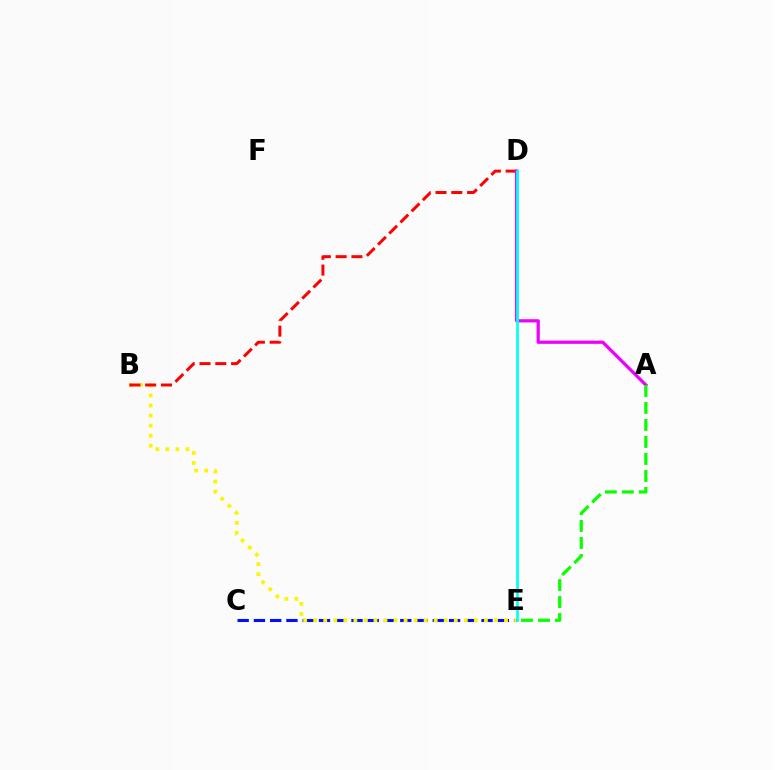{('C', 'E'): [{'color': '#0010ff', 'line_style': 'dashed', 'thickness': 2.21}], ('B', 'E'): [{'color': '#fcf500', 'line_style': 'dotted', 'thickness': 2.73}], ('B', 'D'): [{'color': '#ff0000', 'line_style': 'dashed', 'thickness': 2.15}], ('A', 'D'): [{'color': '#ee00ff', 'line_style': 'solid', 'thickness': 2.34}], ('A', 'E'): [{'color': '#08ff00', 'line_style': 'dashed', 'thickness': 2.31}], ('D', 'E'): [{'color': '#00fff6', 'line_style': 'solid', 'thickness': 1.93}]}